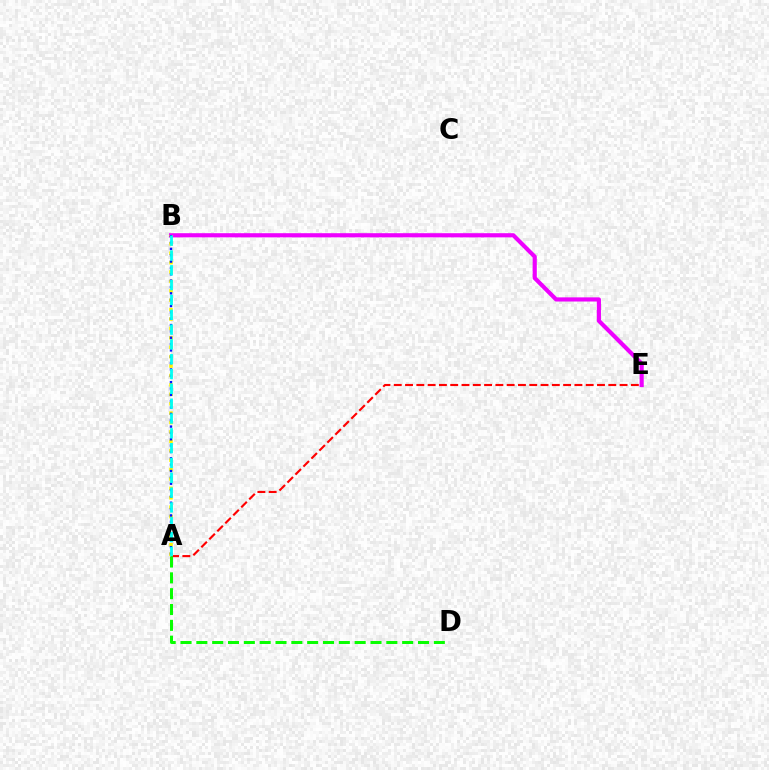{('B', 'E'): [{'color': '#ee00ff', 'line_style': 'solid', 'thickness': 2.99}], ('A', 'E'): [{'color': '#ff0000', 'line_style': 'dashed', 'thickness': 1.53}], ('A', 'B'): [{'color': '#fcf500', 'line_style': 'dotted', 'thickness': 2.56}, {'color': '#0010ff', 'line_style': 'dotted', 'thickness': 1.72}, {'color': '#00fff6', 'line_style': 'dashed', 'thickness': 2.01}], ('A', 'D'): [{'color': '#08ff00', 'line_style': 'dashed', 'thickness': 2.15}]}